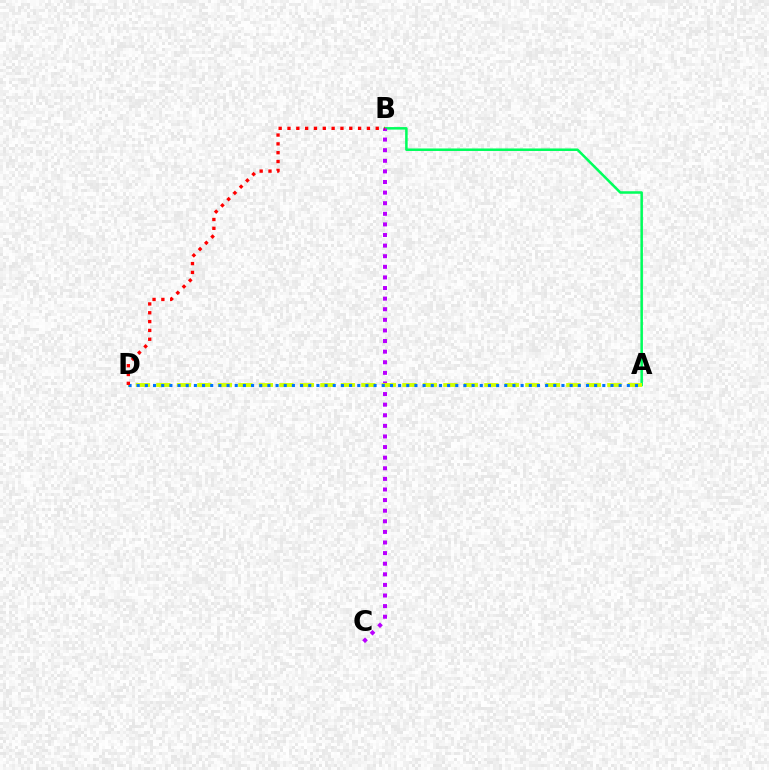{('A', 'B'): [{'color': '#00ff5c', 'line_style': 'solid', 'thickness': 1.82}], ('B', 'C'): [{'color': '#b900ff', 'line_style': 'dotted', 'thickness': 2.88}], ('A', 'D'): [{'color': '#d1ff00', 'line_style': 'dashed', 'thickness': 2.78}, {'color': '#0074ff', 'line_style': 'dotted', 'thickness': 2.22}], ('B', 'D'): [{'color': '#ff0000', 'line_style': 'dotted', 'thickness': 2.4}]}